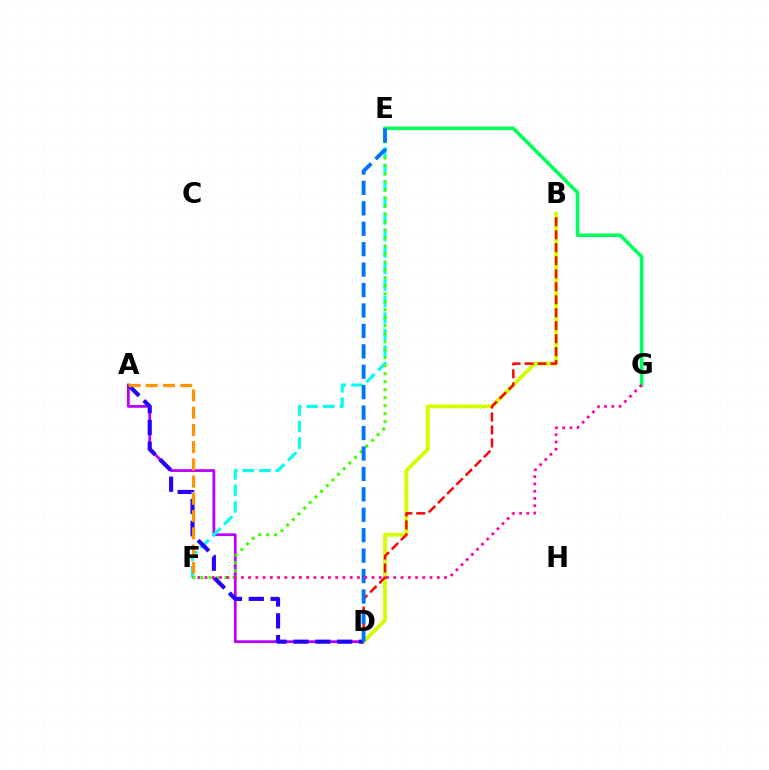{('A', 'D'): [{'color': '#b900ff', 'line_style': 'solid', 'thickness': 1.99}, {'color': '#2500ff', 'line_style': 'dashed', 'thickness': 2.97}], ('E', 'G'): [{'color': '#00ff5c', 'line_style': 'solid', 'thickness': 2.6}], ('E', 'F'): [{'color': '#00fff6', 'line_style': 'dashed', 'thickness': 2.24}, {'color': '#3dff00', 'line_style': 'dotted', 'thickness': 2.17}], ('B', 'D'): [{'color': '#d1ff00', 'line_style': 'solid', 'thickness': 2.77}, {'color': '#ff0000', 'line_style': 'dashed', 'thickness': 1.76}], ('D', 'E'): [{'color': '#0074ff', 'line_style': 'dashed', 'thickness': 2.78}], ('A', 'F'): [{'color': '#ff9400', 'line_style': 'dashed', 'thickness': 2.34}], ('F', 'G'): [{'color': '#ff00ac', 'line_style': 'dotted', 'thickness': 1.97}]}